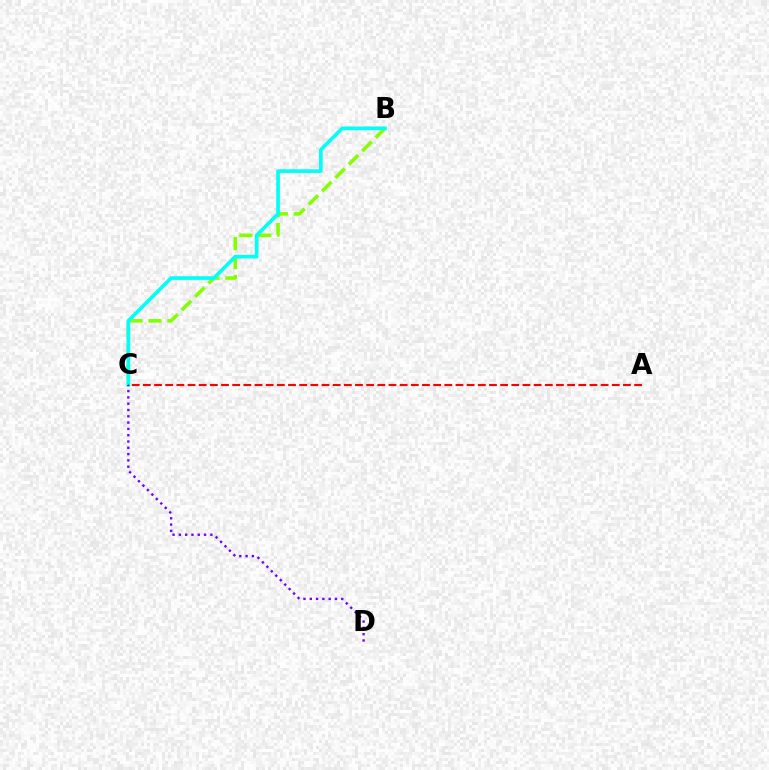{('B', 'C'): [{'color': '#84ff00', 'line_style': 'dashed', 'thickness': 2.57}, {'color': '#00fff6', 'line_style': 'solid', 'thickness': 2.63}], ('C', 'D'): [{'color': '#7200ff', 'line_style': 'dotted', 'thickness': 1.71}], ('A', 'C'): [{'color': '#ff0000', 'line_style': 'dashed', 'thickness': 1.52}]}